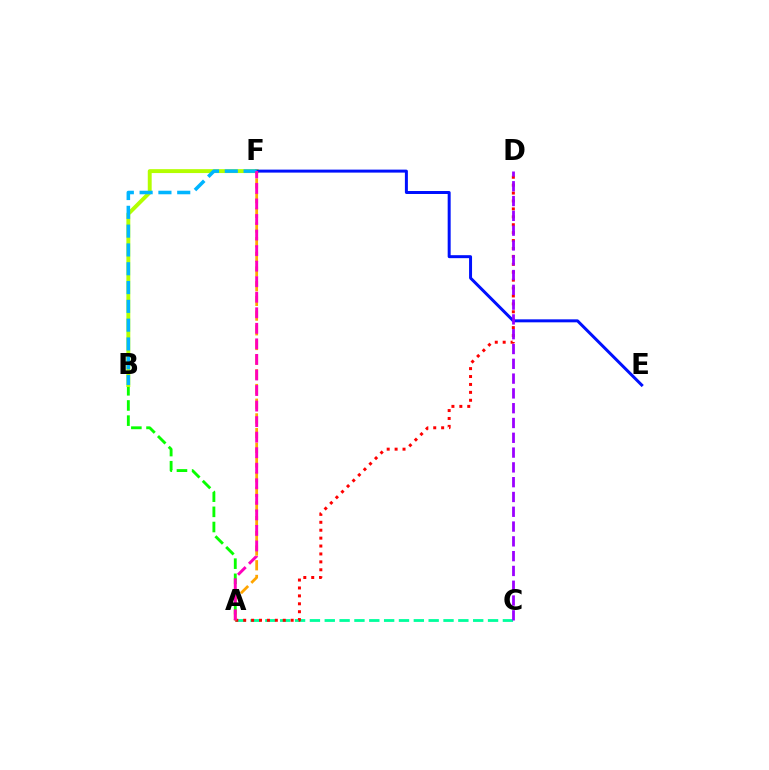{('A', 'B'): [{'color': '#08ff00', 'line_style': 'dashed', 'thickness': 2.06}], ('A', 'C'): [{'color': '#00ff9d', 'line_style': 'dashed', 'thickness': 2.02}], ('B', 'F'): [{'color': '#b3ff00', 'line_style': 'solid', 'thickness': 2.81}, {'color': '#00b5ff', 'line_style': 'dashed', 'thickness': 2.55}], ('A', 'D'): [{'color': '#ff0000', 'line_style': 'dotted', 'thickness': 2.15}], ('E', 'F'): [{'color': '#0010ff', 'line_style': 'solid', 'thickness': 2.15}], ('C', 'D'): [{'color': '#9b00ff', 'line_style': 'dashed', 'thickness': 2.01}], ('A', 'F'): [{'color': '#ffa500', 'line_style': 'dashed', 'thickness': 2.0}, {'color': '#ff00bd', 'line_style': 'dashed', 'thickness': 2.11}]}